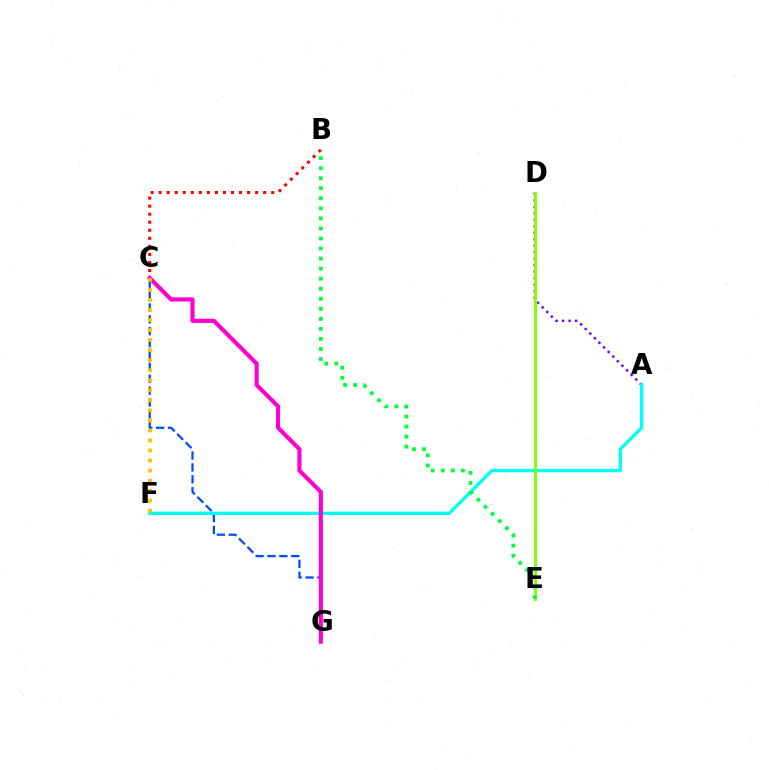{('C', 'G'): [{'color': '#004bff', 'line_style': 'dashed', 'thickness': 1.61}, {'color': '#ff00cf', 'line_style': 'solid', 'thickness': 2.98}], ('A', 'D'): [{'color': '#7200ff', 'line_style': 'dotted', 'thickness': 1.76}], ('A', 'F'): [{'color': '#00fff6', 'line_style': 'solid', 'thickness': 2.41}], ('B', 'C'): [{'color': '#ff0000', 'line_style': 'dotted', 'thickness': 2.18}], ('D', 'E'): [{'color': '#84ff00', 'line_style': 'solid', 'thickness': 2.08}], ('B', 'E'): [{'color': '#00ff39', 'line_style': 'dotted', 'thickness': 2.73}], ('C', 'F'): [{'color': '#ffbd00', 'line_style': 'dotted', 'thickness': 2.73}]}